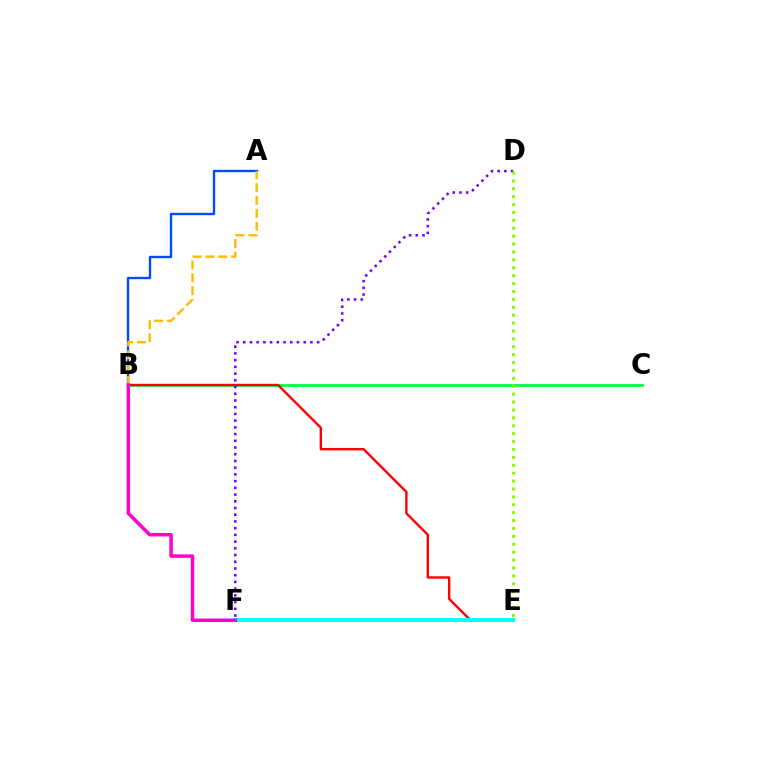{('B', 'C'): [{'color': '#00ff39', 'line_style': 'solid', 'thickness': 1.99}], ('A', 'B'): [{'color': '#004bff', 'line_style': 'solid', 'thickness': 1.71}, {'color': '#ffbd00', 'line_style': 'dashed', 'thickness': 1.75}], ('B', 'E'): [{'color': '#ff0000', 'line_style': 'solid', 'thickness': 1.72}], ('E', 'F'): [{'color': '#00fff6', 'line_style': 'solid', 'thickness': 2.83}], ('D', 'F'): [{'color': '#7200ff', 'line_style': 'dotted', 'thickness': 1.83}], ('D', 'E'): [{'color': '#84ff00', 'line_style': 'dotted', 'thickness': 2.15}], ('B', 'F'): [{'color': '#ff00cf', 'line_style': 'solid', 'thickness': 2.49}]}